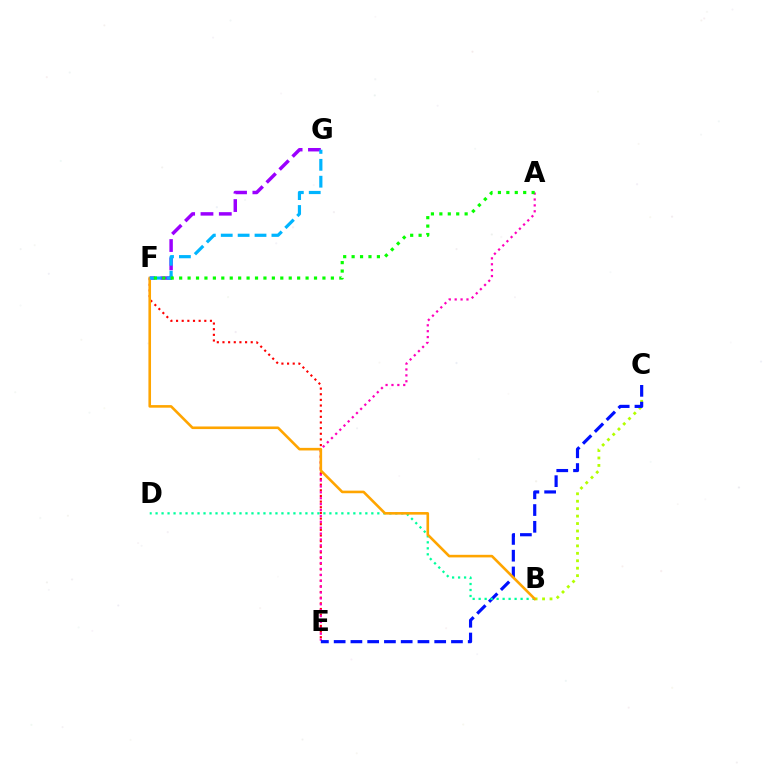{('E', 'F'): [{'color': '#ff0000', 'line_style': 'dotted', 'thickness': 1.54}], ('B', 'C'): [{'color': '#b3ff00', 'line_style': 'dotted', 'thickness': 2.02}], ('A', 'E'): [{'color': '#ff00bd', 'line_style': 'dotted', 'thickness': 1.6}], ('F', 'G'): [{'color': '#9b00ff', 'line_style': 'dashed', 'thickness': 2.49}, {'color': '#00b5ff', 'line_style': 'dashed', 'thickness': 2.29}], ('C', 'E'): [{'color': '#0010ff', 'line_style': 'dashed', 'thickness': 2.28}], ('B', 'D'): [{'color': '#00ff9d', 'line_style': 'dotted', 'thickness': 1.63}], ('B', 'F'): [{'color': '#ffa500', 'line_style': 'solid', 'thickness': 1.87}], ('A', 'F'): [{'color': '#08ff00', 'line_style': 'dotted', 'thickness': 2.29}]}